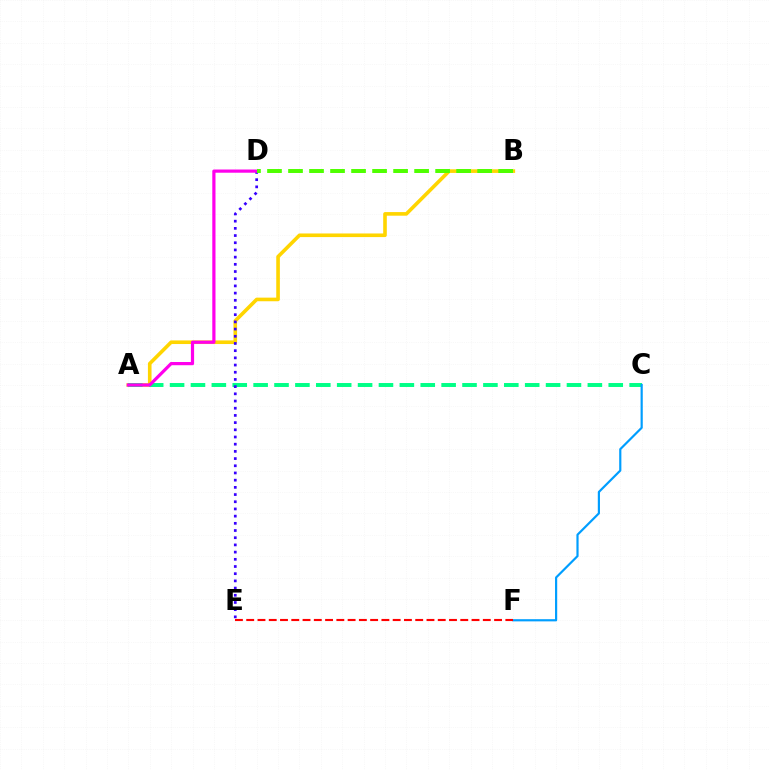{('A', 'B'): [{'color': '#ffd500', 'line_style': 'solid', 'thickness': 2.6}], ('A', 'C'): [{'color': '#00ff86', 'line_style': 'dashed', 'thickness': 2.84}], ('C', 'F'): [{'color': '#009eff', 'line_style': 'solid', 'thickness': 1.57}], ('D', 'E'): [{'color': '#3700ff', 'line_style': 'dotted', 'thickness': 1.95}], ('E', 'F'): [{'color': '#ff0000', 'line_style': 'dashed', 'thickness': 1.53}], ('A', 'D'): [{'color': '#ff00ed', 'line_style': 'solid', 'thickness': 2.31}], ('B', 'D'): [{'color': '#4fff00', 'line_style': 'dashed', 'thickness': 2.85}]}